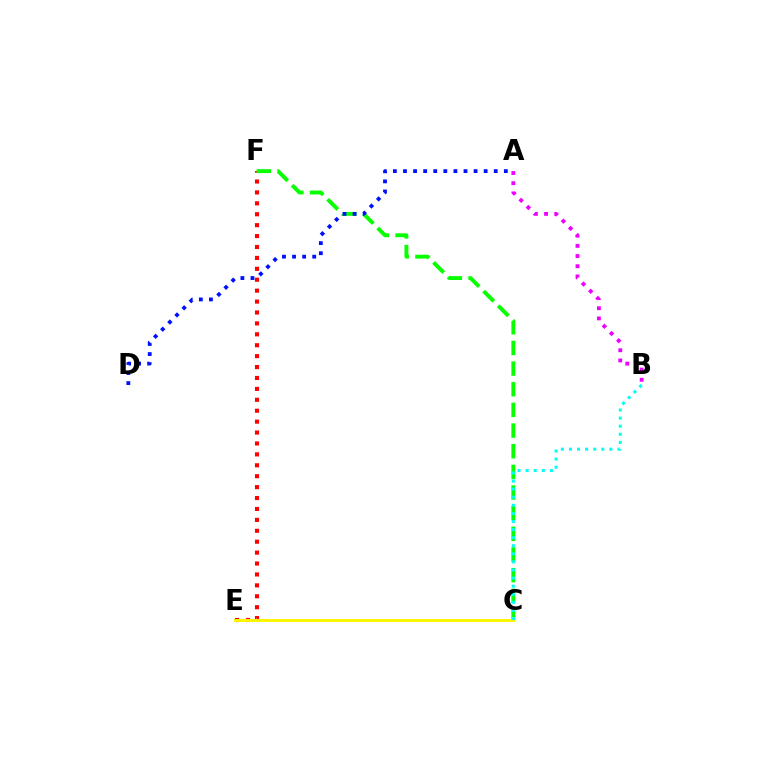{('E', 'F'): [{'color': '#ff0000', 'line_style': 'dotted', 'thickness': 2.97}], ('C', 'F'): [{'color': '#08ff00', 'line_style': 'dashed', 'thickness': 2.81}], ('C', 'E'): [{'color': '#fcf500', 'line_style': 'solid', 'thickness': 2.12}], ('A', 'D'): [{'color': '#0010ff', 'line_style': 'dotted', 'thickness': 2.74}], ('B', 'C'): [{'color': '#00fff6', 'line_style': 'dotted', 'thickness': 2.2}], ('A', 'B'): [{'color': '#ee00ff', 'line_style': 'dotted', 'thickness': 2.76}]}